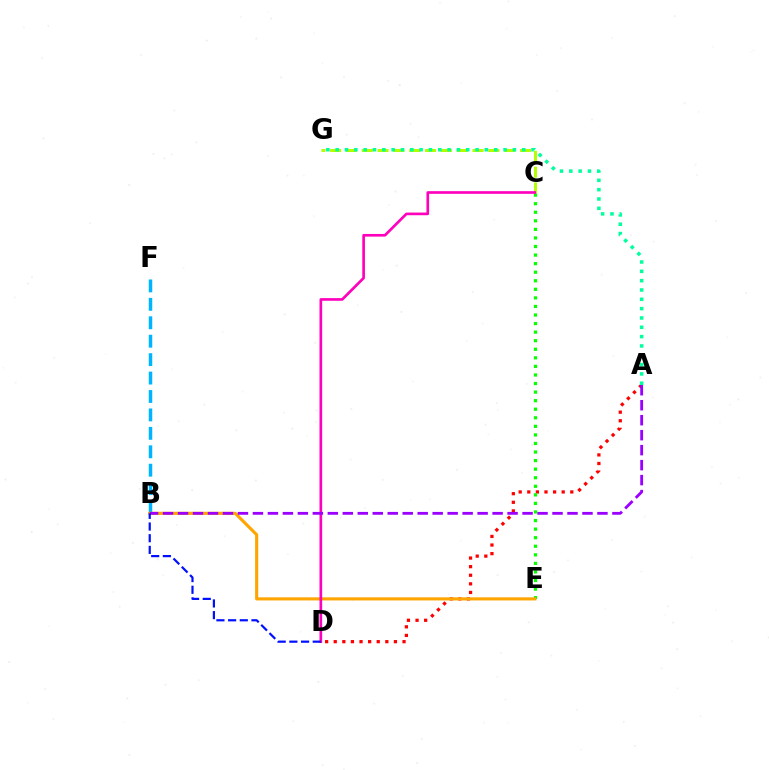{('C', 'G'): [{'color': '#b3ff00', 'line_style': 'dashed', 'thickness': 2.15}], ('A', 'D'): [{'color': '#ff0000', 'line_style': 'dotted', 'thickness': 2.34}], ('C', 'E'): [{'color': '#08ff00', 'line_style': 'dotted', 'thickness': 2.33}], ('B', 'F'): [{'color': '#00b5ff', 'line_style': 'dashed', 'thickness': 2.5}], ('B', 'E'): [{'color': '#ffa500', 'line_style': 'solid', 'thickness': 2.24}], ('C', 'D'): [{'color': '#ff00bd', 'line_style': 'solid', 'thickness': 1.92}], ('A', 'B'): [{'color': '#9b00ff', 'line_style': 'dashed', 'thickness': 2.03}], ('B', 'D'): [{'color': '#0010ff', 'line_style': 'dashed', 'thickness': 1.59}], ('A', 'G'): [{'color': '#00ff9d', 'line_style': 'dotted', 'thickness': 2.53}]}